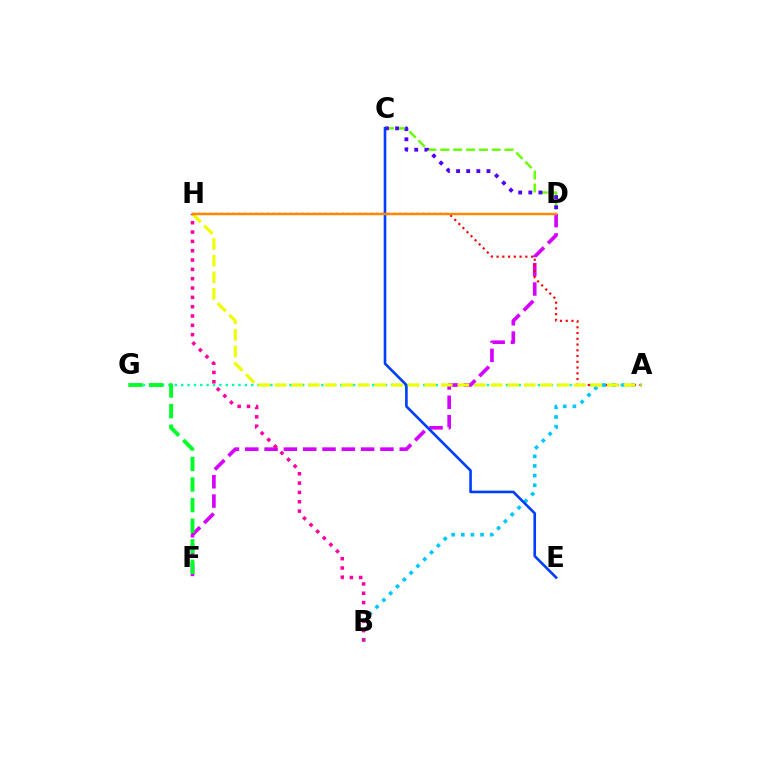{('A', 'G'): [{'color': '#00ffaf', 'line_style': 'dotted', 'thickness': 1.73}], ('D', 'F'): [{'color': '#d600ff', 'line_style': 'dashed', 'thickness': 2.62}], ('A', 'H'): [{'color': '#ff0000', 'line_style': 'dotted', 'thickness': 1.56}, {'color': '#eeff00', 'line_style': 'dashed', 'thickness': 2.26}], ('C', 'D'): [{'color': '#66ff00', 'line_style': 'dashed', 'thickness': 1.74}, {'color': '#4f00ff', 'line_style': 'dotted', 'thickness': 2.75}], ('A', 'B'): [{'color': '#00c7ff', 'line_style': 'dotted', 'thickness': 2.62}], ('C', 'E'): [{'color': '#003fff', 'line_style': 'solid', 'thickness': 1.89}], ('F', 'G'): [{'color': '#00ff27', 'line_style': 'dashed', 'thickness': 2.79}], ('B', 'H'): [{'color': '#ff00a0', 'line_style': 'dotted', 'thickness': 2.53}], ('D', 'H'): [{'color': '#ff8800', 'line_style': 'solid', 'thickness': 1.76}]}